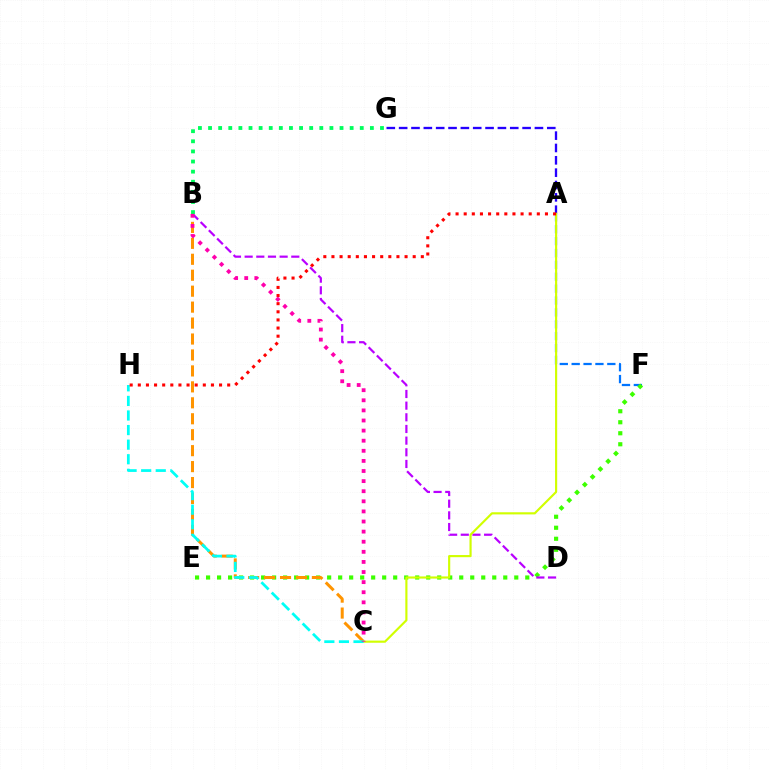{('A', 'F'): [{'color': '#0074ff', 'line_style': 'dashed', 'thickness': 1.61}], ('E', 'F'): [{'color': '#3dff00', 'line_style': 'dotted', 'thickness': 2.99}], ('A', 'G'): [{'color': '#2500ff', 'line_style': 'dashed', 'thickness': 1.68}], ('B', 'D'): [{'color': '#b900ff', 'line_style': 'dashed', 'thickness': 1.58}], ('B', 'C'): [{'color': '#ff9400', 'line_style': 'dashed', 'thickness': 2.17}, {'color': '#ff00ac', 'line_style': 'dotted', 'thickness': 2.74}], ('B', 'G'): [{'color': '#00ff5c', 'line_style': 'dotted', 'thickness': 2.75}], ('A', 'C'): [{'color': '#d1ff00', 'line_style': 'solid', 'thickness': 1.55}], ('C', 'H'): [{'color': '#00fff6', 'line_style': 'dashed', 'thickness': 1.98}], ('A', 'H'): [{'color': '#ff0000', 'line_style': 'dotted', 'thickness': 2.21}]}